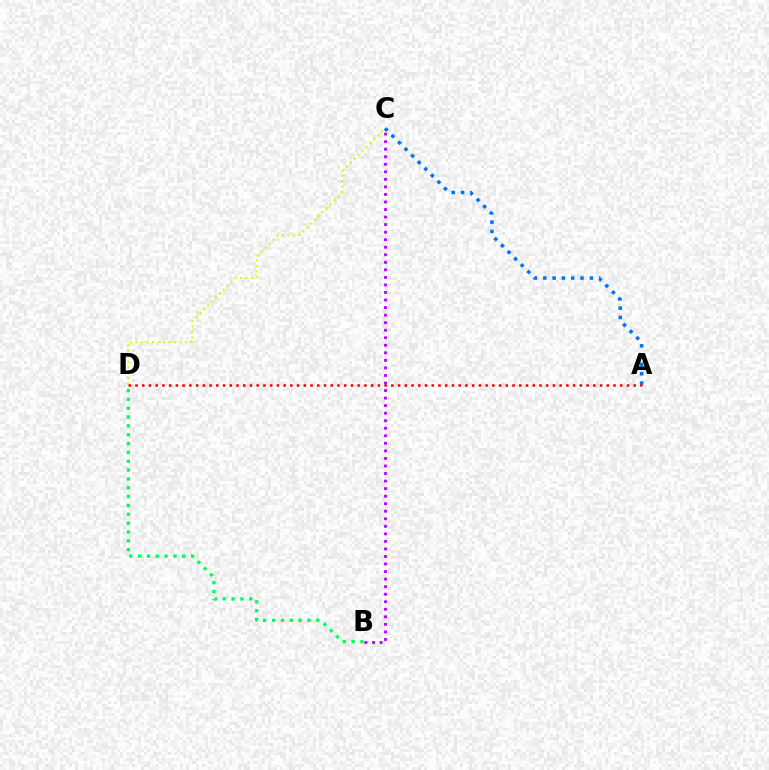{('C', 'D'): [{'color': '#d1ff00', 'line_style': 'dotted', 'thickness': 1.5}], ('A', 'C'): [{'color': '#0074ff', 'line_style': 'dotted', 'thickness': 2.53}], ('A', 'D'): [{'color': '#ff0000', 'line_style': 'dotted', 'thickness': 1.83}], ('B', 'C'): [{'color': '#b900ff', 'line_style': 'dotted', 'thickness': 2.05}], ('B', 'D'): [{'color': '#00ff5c', 'line_style': 'dotted', 'thickness': 2.4}]}